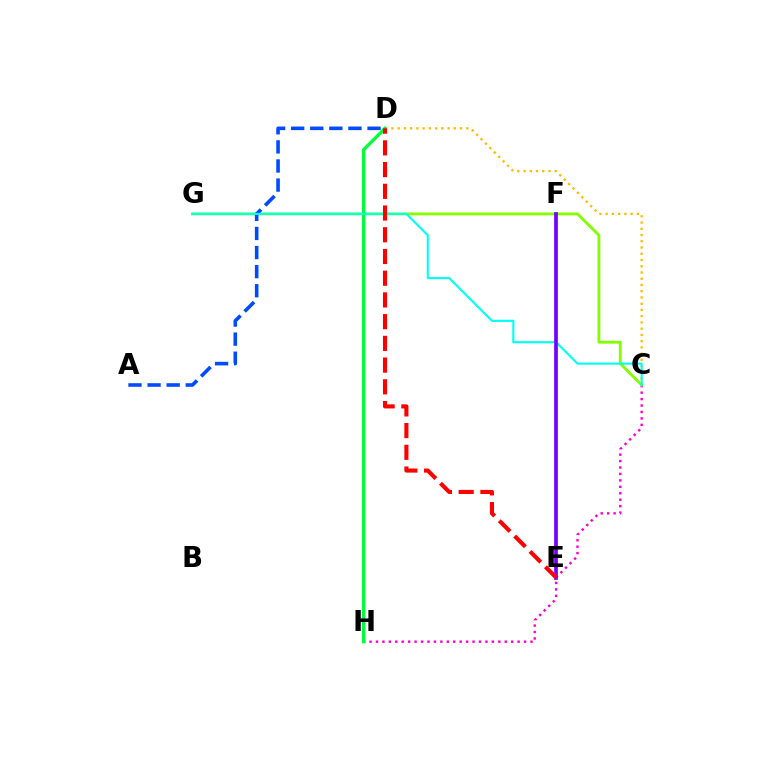{('C', 'H'): [{'color': '#ff00cf', 'line_style': 'dotted', 'thickness': 1.75}], ('C', 'D'): [{'color': '#ffbd00', 'line_style': 'dotted', 'thickness': 1.7}], ('C', 'G'): [{'color': '#84ff00', 'line_style': 'solid', 'thickness': 2.05}, {'color': '#00fff6', 'line_style': 'solid', 'thickness': 1.52}], ('D', 'H'): [{'color': '#00ff39', 'line_style': 'solid', 'thickness': 2.39}], ('A', 'D'): [{'color': '#004bff', 'line_style': 'dashed', 'thickness': 2.59}], ('E', 'F'): [{'color': '#7200ff', 'line_style': 'solid', 'thickness': 2.66}], ('D', 'E'): [{'color': '#ff0000', 'line_style': 'dashed', 'thickness': 2.95}]}